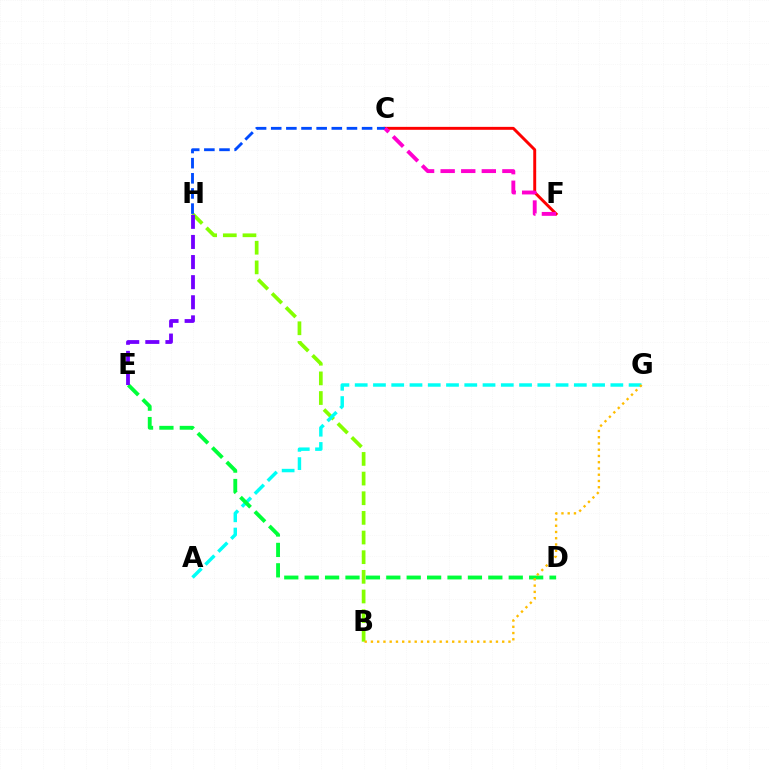{('B', 'H'): [{'color': '#84ff00', 'line_style': 'dashed', 'thickness': 2.67}], ('C', 'F'): [{'color': '#ff0000', 'line_style': 'solid', 'thickness': 2.11}, {'color': '#ff00cf', 'line_style': 'dashed', 'thickness': 2.8}], ('A', 'G'): [{'color': '#00fff6', 'line_style': 'dashed', 'thickness': 2.48}], ('C', 'H'): [{'color': '#004bff', 'line_style': 'dashed', 'thickness': 2.06}], ('D', 'E'): [{'color': '#00ff39', 'line_style': 'dashed', 'thickness': 2.77}], ('E', 'H'): [{'color': '#7200ff', 'line_style': 'dashed', 'thickness': 2.73}], ('B', 'G'): [{'color': '#ffbd00', 'line_style': 'dotted', 'thickness': 1.7}]}